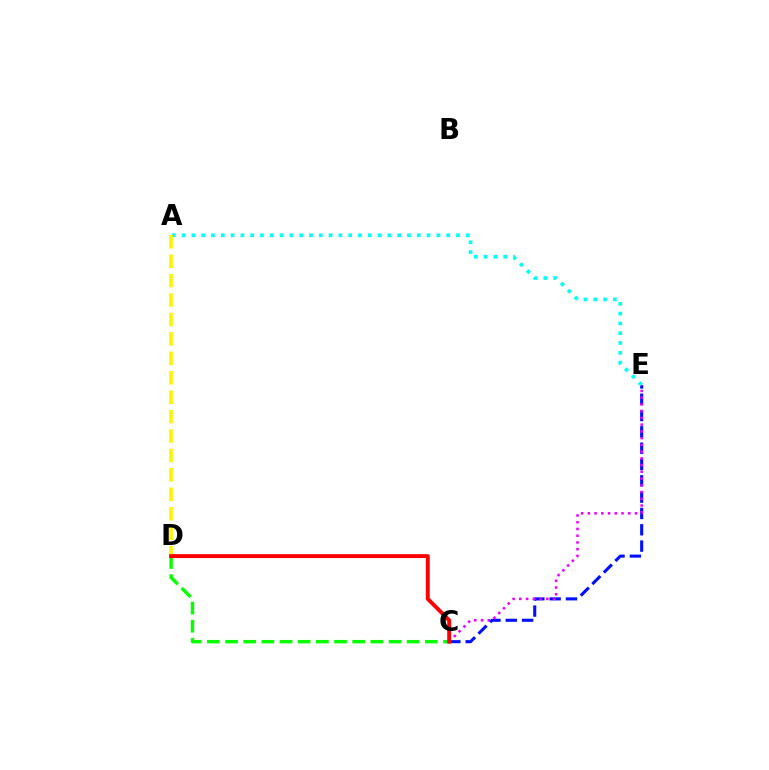{('C', 'E'): [{'color': '#0010ff', 'line_style': 'dashed', 'thickness': 2.22}, {'color': '#ee00ff', 'line_style': 'dotted', 'thickness': 1.83}], ('A', 'E'): [{'color': '#00fff6', 'line_style': 'dotted', 'thickness': 2.66}], ('A', 'D'): [{'color': '#fcf500', 'line_style': 'dashed', 'thickness': 2.64}], ('C', 'D'): [{'color': '#08ff00', 'line_style': 'dashed', 'thickness': 2.47}, {'color': '#ff0000', 'line_style': 'solid', 'thickness': 2.82}]}